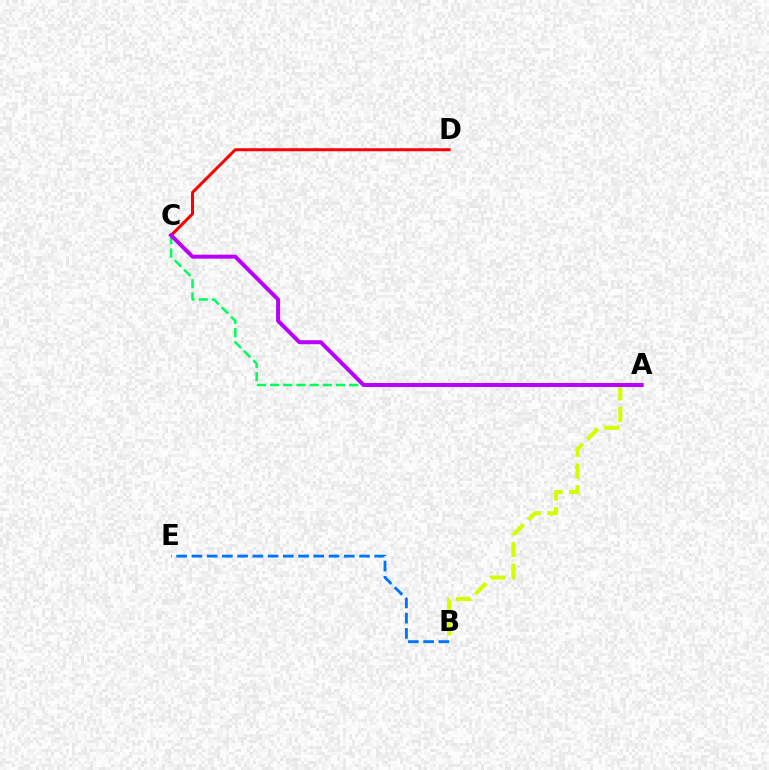{('A', 'B'): [{'color': '#d1ff00', 'line_style': 'dashed', 'thickness': 2.95}], ('B', 'E'): [{'color': '#0074ff', 'line_style': 'dashed', 'thickness': 2.07}], ('A', 'C'): [{'color': '#00ff5c', 'line_style': 'dashed', 'thickness': 1.79}, {'color': '#b900ff', 'line_style': 'solid', 'thickness': 2.87}], ('C', 'D'): [{'color': '#ff0000', 'line_style': 'solid', 'thickness': 2.17}]}